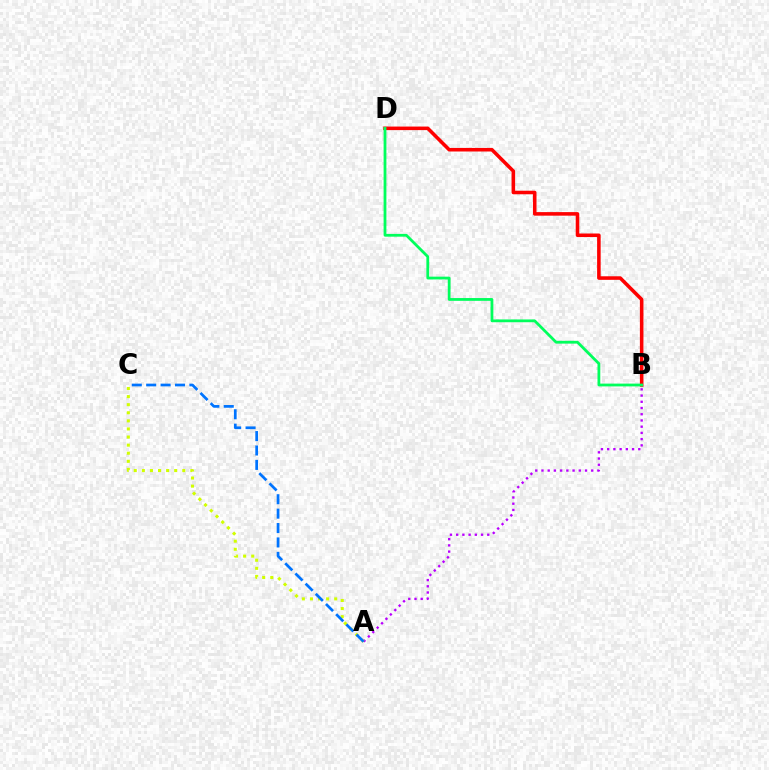{('A', 'B'): [{'color': '#b900ff', 'line_style': 'dotted', 'thickness': 1.69}], ('A', 'C'): [{'color': '#d1ff00', 'line_style': 'dotted', 'thickness': 2.2}, {'color': '#0074ff', 'line_style': 'dashed', 'thickness': 1.96}], ('B', 'D'): [{'color': '#ff0000', 'line_style': 'solid', 'thickness': 2.56}, {'color': '#00ff5c', 'line_style': 'solid', 'thickness': 2.01}]}